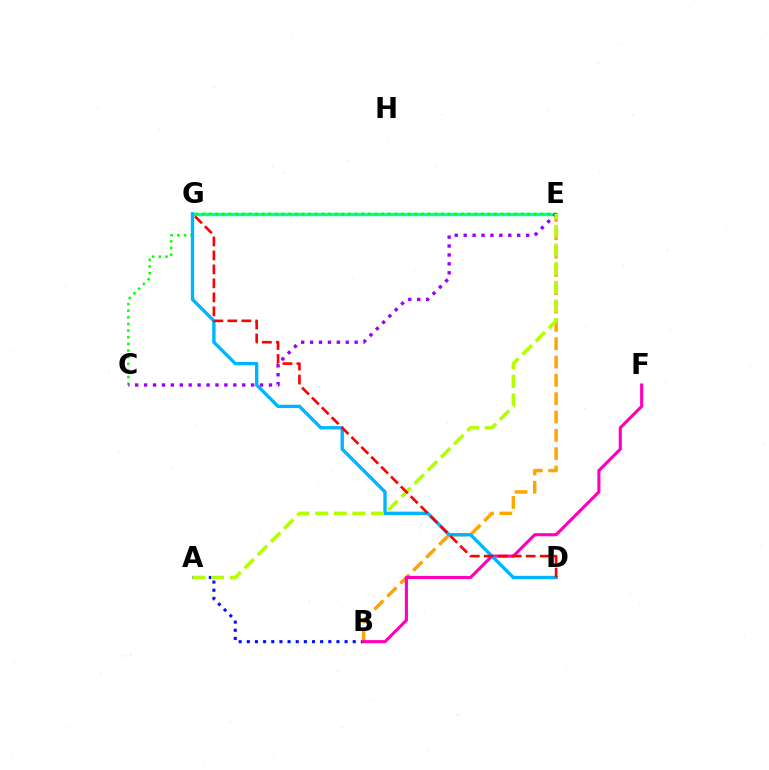{('A', 'B'): [{'color': '#0010ff', 'line_style': 'dotted', 'thickness': 2.21}], ('E', 'G'): [{'color': '#00ff9d', 'line_style': 'solid', 'thickness': 2.41}], ('B', 'E'): [{'color': '#ffa500', 'line_style': 'dashed', 'thickness': 2.49}], ('B', 'F'): [{'color': '#ff00bd', 'line_style': 'solid', 'thickness': 2.24}], ('C', 'E'): [{'color': '#08ff00', 'line_style': 'dotted', 'thickness': 1.8}, {'color': '#9b00ff', 'line_style': 'dotted', 'thickness': 2.42}], ('D', 'G'): [{'color': '#00b5ff', 'line_style': 'solid', 'thickness': 2.43}, {'color': '#ff0000', 'line_style': 'dashed', 'thickness': 1.9}], ('A', 'E'): [{'color': '#b3ff00', 'line_style': 'dashed', 'thickness': 2.53}]}